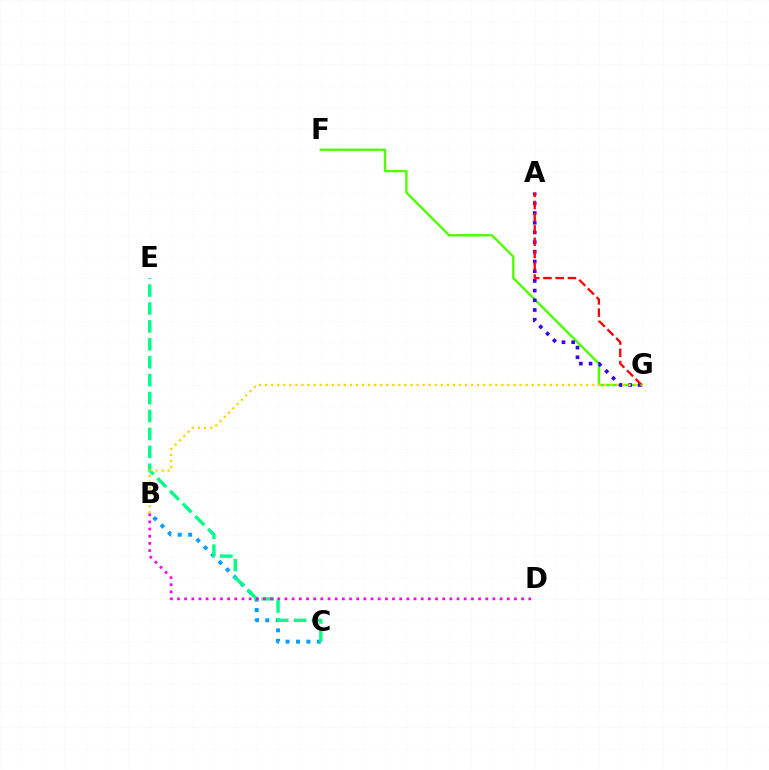{('F', 'G'): [{'color': '#4fff00', 'line_style': 'solid', 'thickness': 1.72}], ('B', 'C'): [{'color': '#009eff', 'line_style': 'dotted', 'thickness': 2.83}], ('A', 'G'): [{'color': '#3700ff', 'line_style': 'dotted', 'thickness': 2.63}, {'color': '#ff0000', 'line_style': 'dashed', 'thickness': 1.66}], ('C', 'E'): [{'color': '#00ff86', 'line_style': 'dashed', 'thickness': 2.43}], ('B', 'D'): [{'color': '#ff00ed', 'line_style': 'dotted', 'thickness': 1.95}], ('B', 'G'): [{'color': '#ffd500', 'line_style': 'dotted', 'thickness': 1.65}]}